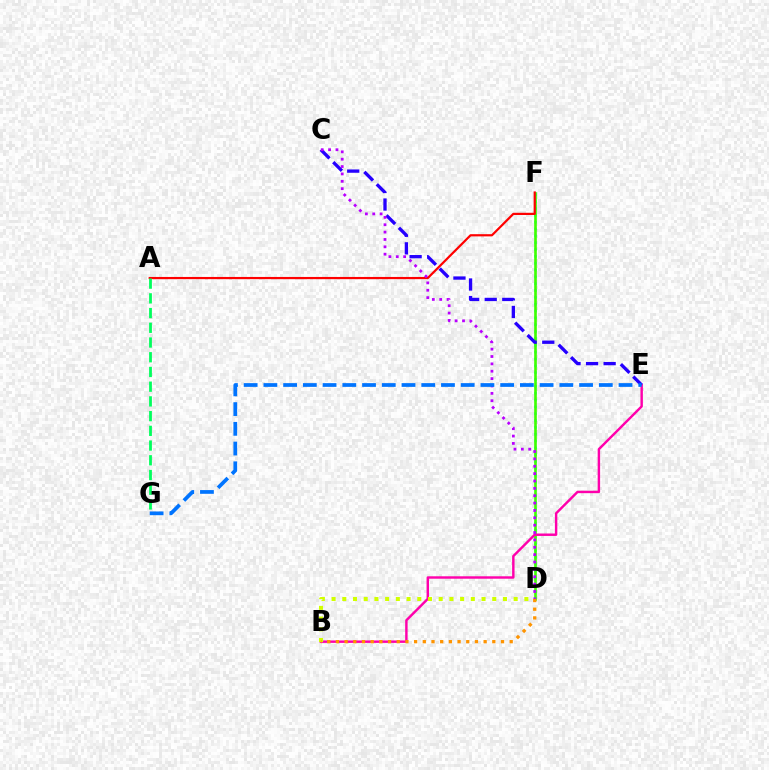{('D', 'F'): [{'color': '#00fff6', 'line_style': 'dotted', 'thickness': 1.86}, {'color': '#3dff00', 'line_style': 'solid', 'thickness': 1.9}], ('B', 'E'): [{'color': '#ff00ac', 'line_style': 'solid', 'thickness': 1.75}], ('A', 'F'): [{'color': '#ff0000', 'line_style': 'solid', 'thickness': 1.59}], ('C', 'E'): [{'color': '#2500ff', 'line_style': 'dashed', 'thickness': 2.39}], ('B', 'D'): [{'color': '#d1ff00', 'line_style': 'dotted', 'thickness': 2.91}, {'color': '#ff9400', 'line_style': 'dotted', 'thickness': 2.36}], ('A', 'G'): [{'color': '#00ff5c', 'line_style': 'dashed', 'thickness': 2.0}], ('C', 'D'): [{'color': '#b900ff', 'line_style': 'dotted', 'thickness': 2.0}], ('E', 'G'): [{'color': '#0074ff', 'line_style': 'dashed', 'thickness': 2.68}]}